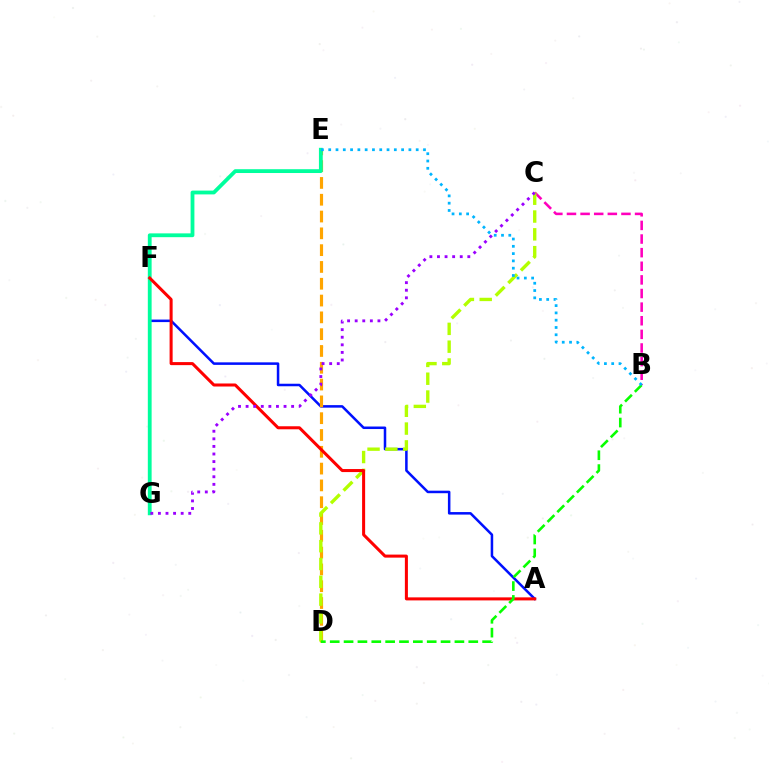{('A', 'F'): [{'color': '#0010ff', 'line_style': 'solid', 'thickness': 1.82}, {'color': '#ff0000', 'line_style': 'solid', 'thickness': 2.18}], ('B', 'C'): [{'color': '#ff00bd', 'line_style': 'dashed', 'thickness': 1.85}], ('D', 'E'): [{'color': '#ffa500', 'line_style': 'dashed', 'thickness': 2.28}], ('C', 'D'): [{'color': '#b3ff00', 'line_style': 'dashed', 'thickness': 2.42}], ('E', 'G'): [{'color': '#00ff9d', 'line_style': 'solid', 'thickness': 2.74}], ('B', 'D'): [{'color': '#08ff00', 'line_style': 'dashed', 'thickness': 1.88}], ('C', 'G'): [{'color': '#9b00ff', 'line_style': 'dotted', 'thickness': 2.06}], ('B', 'E'): [{'color': '#00b5ff', 'line_style': 'dotted', 'thickness': 1.98}]}